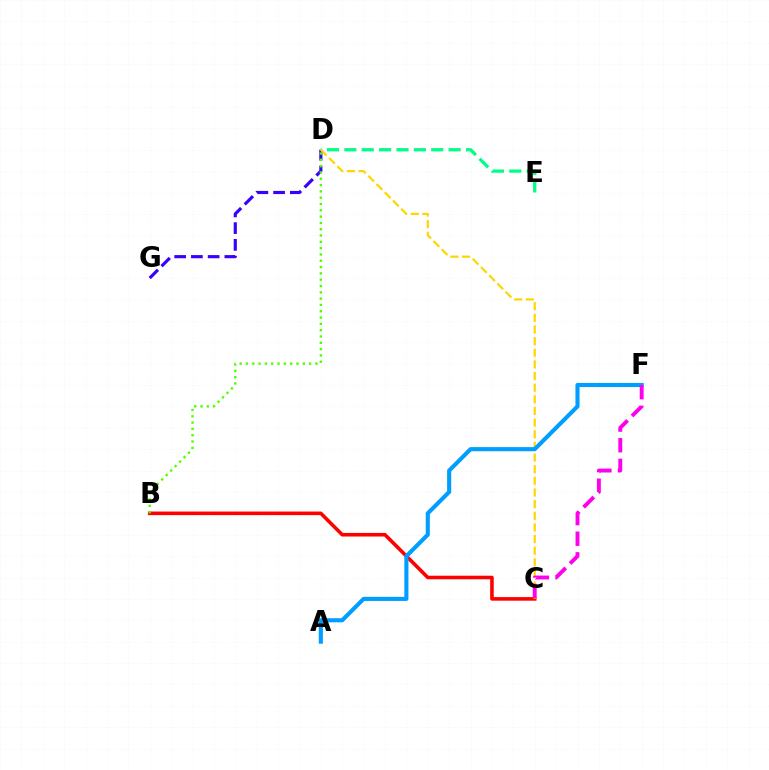{('D', 'G'): [{'color': '#3700ff', 'line_style': 'dashed', 'thickness': 2.27}], ('D', 'E'): [{'color': '#00ff86', 'line_style': 'dashed', 'thickness': 2.36}], ('B', 'C'): [{'color': '#ff0000', 'line_style': 'solid', 'thickness': 2.58}], ('C', 'D'): [{'color': '#ffd500', 'line_style': 'dashed', 'thickness': 1.58}], ('A', 'F'): [{'color': '#009eff', 'line_style': 'solid', 'thickness': 2.96}], ('B', 'D'): [{'color': '#4fff00', 'line_style': 'dotted', 'thickness': 1.71}], ('C', 'F'): [{'color': '#ff00ed', 'line_style': 'dashed', 'thickness': 2.8}]}